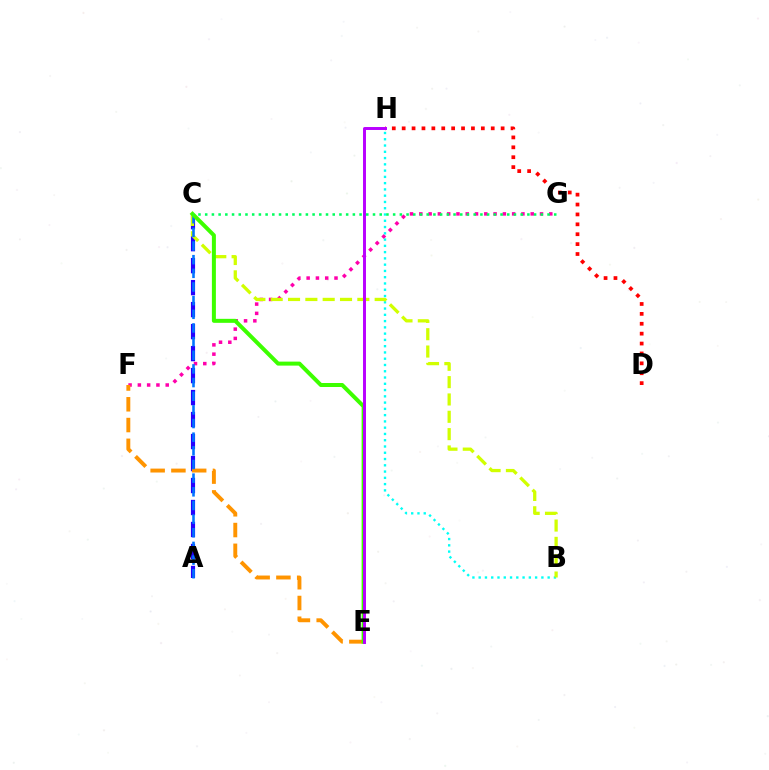{('A', 'C'): [{'color': '#2500ff', 'line_style': 'dashed', 'thickness': 2.99}, {'color': '#0074ff', 'line_style': 'dashed', 'thickness': 1.85}], ('D', 'H'): [{'color': '#ff0000', 'line_style': 'dotted', 'thickness': 2.69}], ('F', 'G'): [{'color': '#ff00ac', 'line_style': 'dotted', 'thickness': 2.52}], ('E', 'F'): [{'color': '#ff9400', 'line_style': 'dashed', 'thickness': 2.82}], ('B', 'H'): [{'color': '#00fff6', 'line_style': 'dotted', 'thickness': 1.7}], ('B', 'C'): [{'color': '#d1ff00', 'line_style': 'dashed', 'thickness': 2.35}], ('C', 'E'): [{'color': '#3dff00', 'line_style': 'solid', 'thickness': 2.88}], ('E', 'H'): [{'color': '#b900ff', 'line_style': 'solid', 'thickness': 2.13}], ('C', 'G'): [{'color': '#00ff5c', 'line_style': 'dotted', 'thickness': 1.82}]}